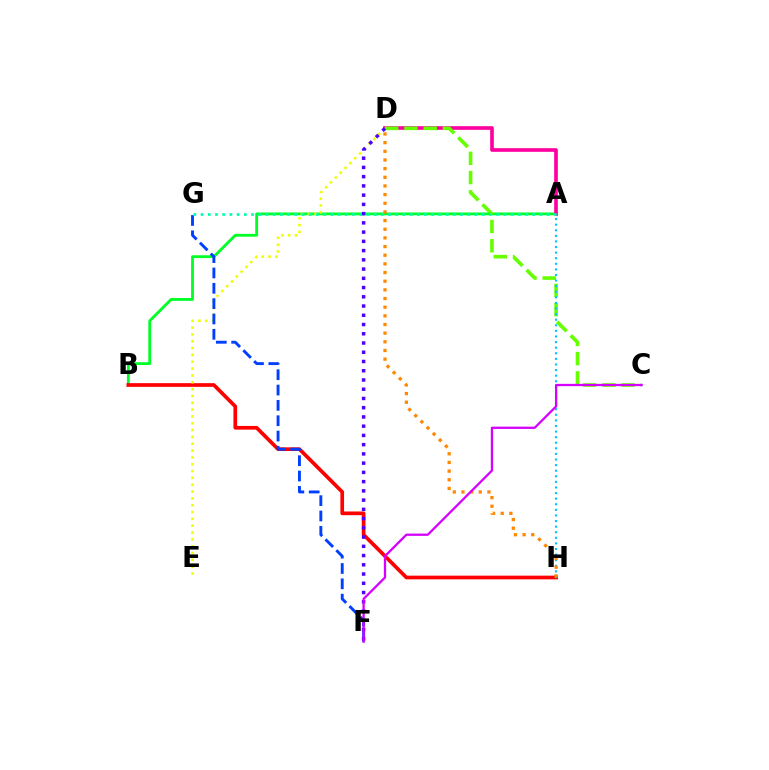{('A', 'B'): [{'color': '#00ff27', 'line_style': 'solid', 'thickness': 2.03}], ('A', 'D'): [{'color': '#ff00a0', 'line_style': 'solid', 'thickness': 2.64}], ('B', 'H'): [{'color': '#ff0000', 'line_style': 'solid', 'thickness': 2.65}], ('D', 'E'): [{'color': '#eeff00', 'line_style': 'dotted', 'thickness': 1.86}], ('C', 'D'): [{'color': '#66ff00', 'line_style': 'dashed', 'thickness': 2.62}], ('A', 'H'): [{'color': '#00c7ff', 'line_style': 'dotted', 'thickness': 1.52}], ('F', 'G'): [{'color': '#003fff', 'line_style': 'dashed', 'thickness': 2.08}], ('A', 'G'): [{'color': '#00ffaf', 'line_style': 'dotted', 'thickness': 1.96}], ('D', 'H'): [{'color': '#ff8800', 'line_style': 'dotted', 'thickness': 2.35}], ('D', 'F'): [{'color': '#4f00ff', 'line_style': 'dotted', 'thickness': 2.51}], ('C', 'F'): [{'color': '#d600ff', 'line_style': 'solid', 'thickness': 1.64}]}